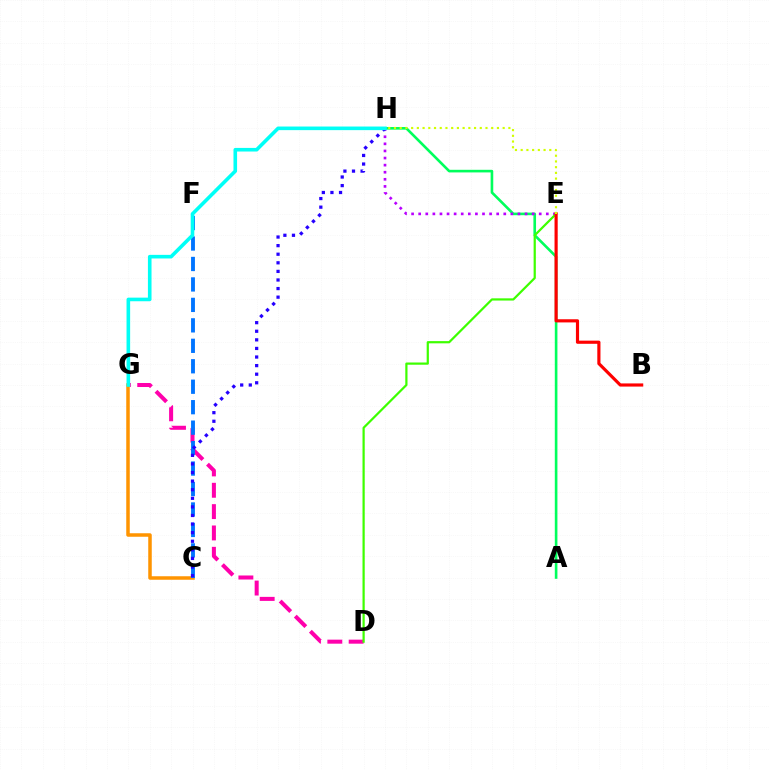{('D', 'G'): [{'color': '#ff00ac', 'line_style': 'dashed', 'thickness': 2.9}], ('A', 'H'): [{'color': '#00ff5c', 'line_style': 'solid', 'thickness': 1.89}], ('C', 'G'): [{'color': '#ff9400', 'line_style': 'solid', 'thickness': 2.52}], ('E', 'H'): [{'color': '#b900ff', 'line_style': 'dotted', 'thickness': 1.93}, {'color': '#d1ff00', 'line_style': 'dotted', 'thickness': 1.55}], ('C', 'F'): [{'color': '#0074ff', 'line_style': 'dashed', 'thickness': 2.78}], ('D', 'E'): [{'color': '#3dff00', 'line_style': 'solid', 'thickness': 1.6}], ('B', 'E'): [{'color': '#ff0000', 'line_style': 'solid', 'thickness': 2.28}], ('C', 'H'): [{'color': '#2500ff', 'line_style': 'dotted', 'thickness': 2.33}], ('G', 'H'): [{'color': '#00fff6', 'line_style': 'solid', 'thickness': 2.6}]}